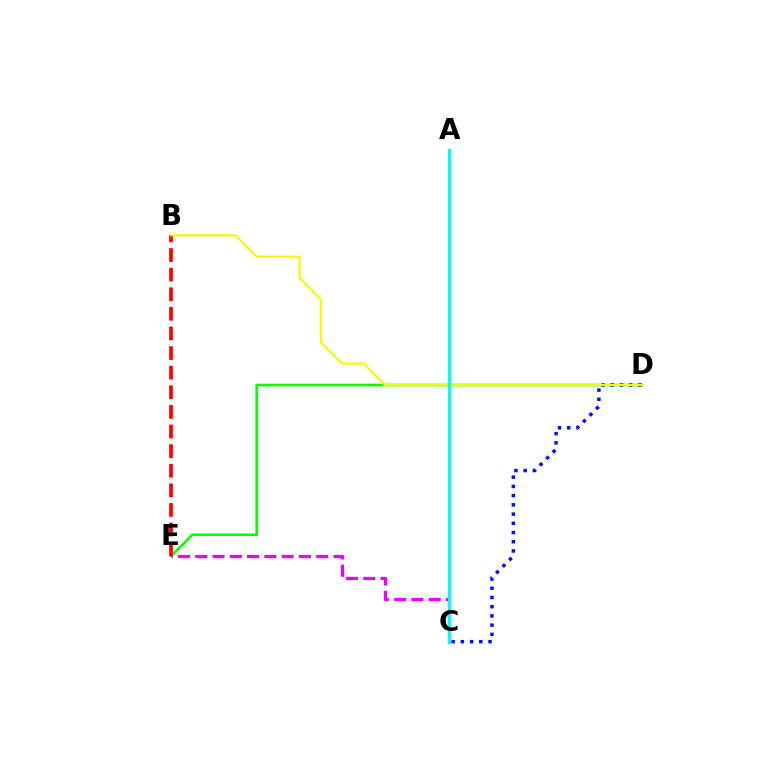{('D', 'E'): [{'color': '#08ff00', 'line_style': 'solid', 'thickness': 1.88}], ('C', 'E'): [{'color': '#ee00ff', 'line_style': 'dashed', 'thickness': 2.35}], ('B', 'E'): [{'color': '#ff0000', 'line_style': 'dashed', 'thickness': 2.66}], ('C', 'D'): [{'color': '#0010ff', 'line_style': 'dotted', 'thickness': 2.51}], ('B', 'D'): [{'color': '#fcf500', 'line_style': 'solid', 'thickness': 1.55}], ('A', 'C'): [{'color': '#00fff6', 'line_style': 'solid', 'thickness': 2.33}]}